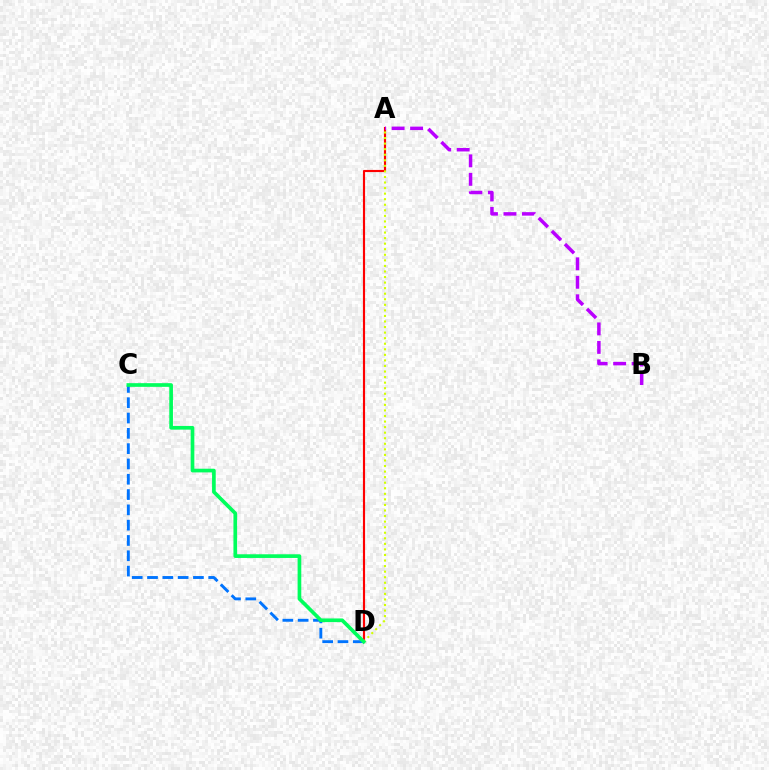{('A', 'D'): [{'color': '#ff0000', 'line_style': 'solid', 'thickness': 1.55}, {'color': '#d1ff00', 'line_style': 'dotted', 'thickness': 1.51}], ('A', 'B'): [{'color': '#b900ff', 'line_style': 'dashed', 'thickness': 2.51}], ('C', 'D'): [{'color': '#0074ff', 'line_style': 'dashed', 'thickness': 2.08}, {'color': '#00ff5c', 'line_style': 'solid', 'thickness': 2.65}]}